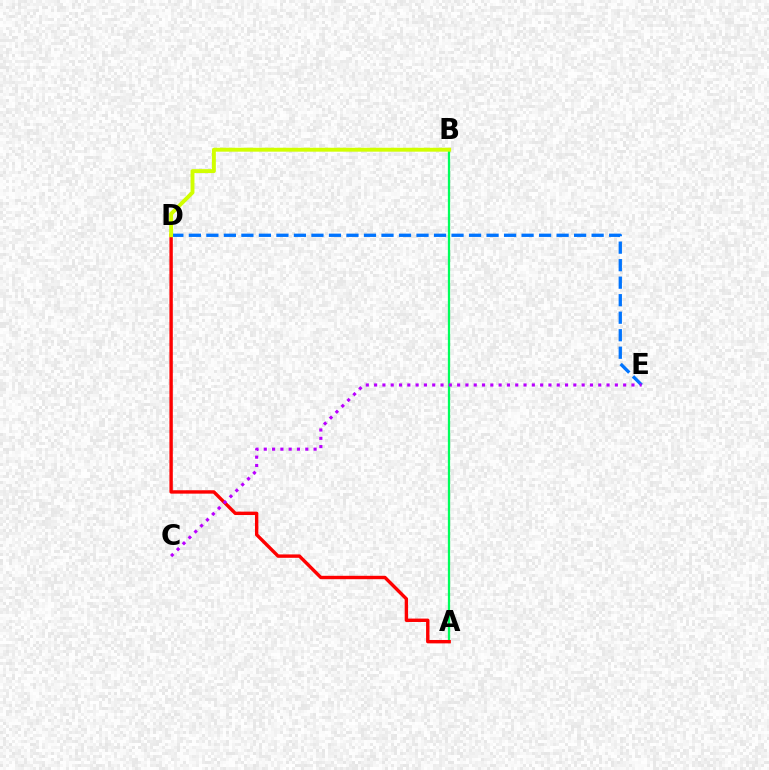{('A', 'B'): [{'color': '#00ff5c', 'line_style': 'solid', 'thickness': 1.63}], ('D', 'E'): [{'color': '#0074ff', 'line_style': 'dashed', 'thickness': 2.38}], ('A', 'D'): [{'color': '#ff0000', 'line_style': 'solid', 'thickness': 2.44}], ('C', 'E'): [{'color': '#b900ff', 'line_style': 'dotted', 'thickness': 2.26}], ('B', 'D'): [{'color': '#d1ff00', 'line_style': 'solid', 'thickness': 2.81}]}